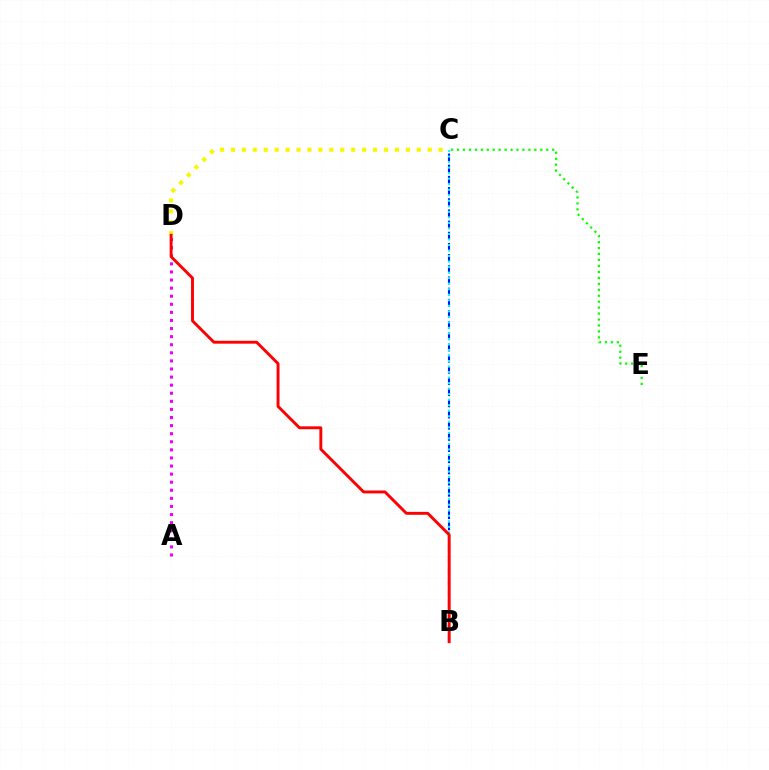{('B', 'C'): [{'color': '#0010ff', 'line_style': 'dashed', 'thickness': 1.52}, {'color': '#00fff6', 'line_style': 'dotted', 'thickness': 1.5}], ('A', 'D'): [{'color': '#ee00ff', 'line_style': 'dotted', 'thickness': 2.2}], ('C', 'D'): [{'color': '#fcf500', 'line_style': 'dotted', 'thickness': 2.97}], ('C', 'E'): [{'color': '#08ff00', 'line_style': 'dotted', 'thickness': 1.62}], ('B', 'D'): [{'color': '#ff0000', 'line_style': 'solid', 'thickness': 2.09}]}